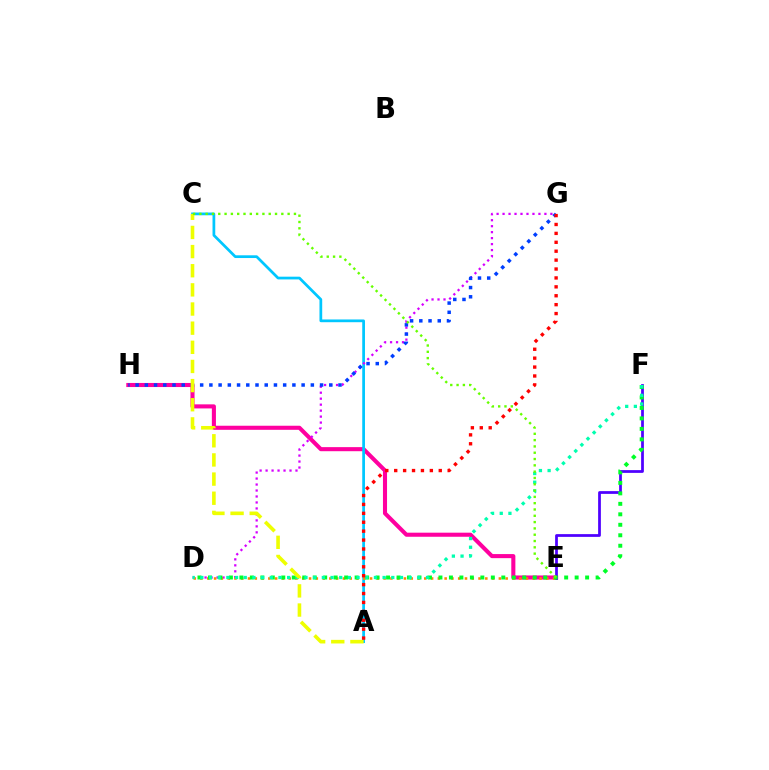{('E', 'H'): [{'color': '#ff00a0', 'line_style': 'solid', 'thickness': 2.94}], ('E', 'F'): [{'color': '#4f00ff', 'line_style': 'solid', 'thickness': 1.98}], ('A', 'C'): [{'color': '#00c7ff', 'line_style': 'solid', 'thickness': 1.97}, {'color': '#eeff00', 'line_style': 'dashed', 'thickness': 2.6}], ('D', 'G'): [{'color': '#d600ff', 'line_style': 'dotted', 'thickness': 1.62}], ('D', 'E'): [{'color': '#ff8800', 'line_style': 'dotted', 'thickness': 1.84}], ('D', 'F'): [{'color': '#00ff27', 'line_style': 'dotted', 'thickness': 2.85}, {'color': '#00ffaf', 'line_style': 'dotted', 'thickness': 2.36}], ('G', 'H'): [{'color': '#003fff', 'line_style': 'dotted', 'thickness': 2.51}], ('C', 'E'): [{'color': '#66ff00', 'line_style': 'dotted', 'thickness': 1.71}], ('A', 'G'): [{'color': '#ff0000', 'line_style': 'dotted', 'thickness': 2.42}]}